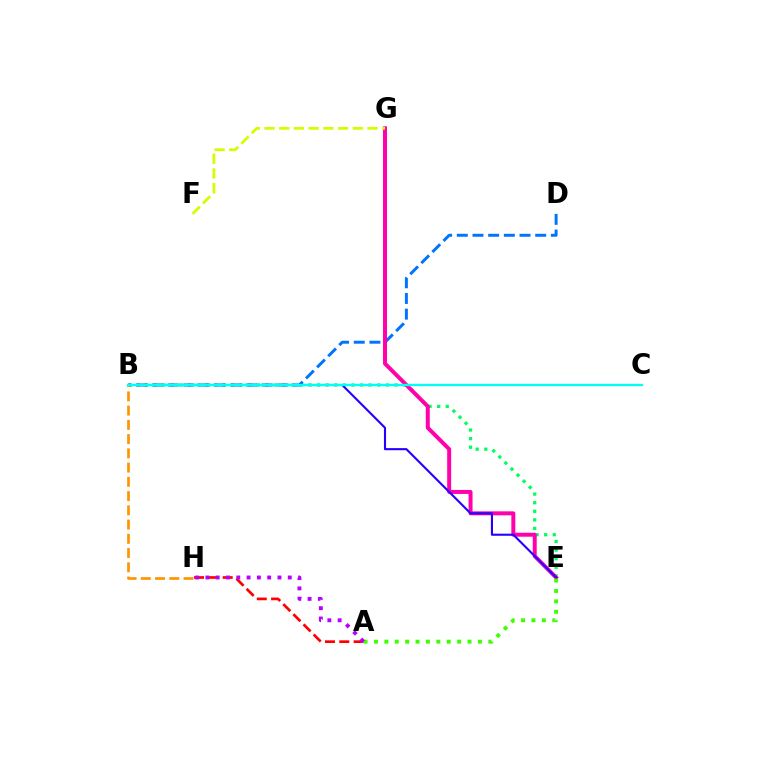{('A', 'H'): [{'color': '#ff0000', 'line_style': 'dashed', 'thickness': 1.95}, {'color': '#b900ff', 'line_style': 'dotted', 'thickness': 2.8}], ('B', 'E'): [{'color': '#00ff5c', 'line_style': 'dotted', 'thickness': 2.34}, {'color': '#2500ff', 'line_style': 'solid', 'thickness': 1.51}], ('B', 'D'): [{'color': '#0074ff', 'line_style': 'dashed', 'thickness': 2.13}], ('E', 'G'): [{'color': '#ff00ac', 'line_style': 'solid', 'thickness': 2.86}], ('F', 'G'): [{'color': '#d1ff00', 'line_style': 'dashed', 'thickness': 2.0}], ('A', 'E'): [{'color': '#3dff00', 'line_style': 'dotted', 'thickness': 2.82}], ('B', 'H'): [{'color': '#ff9400', 'line_style': 'dashed', 'thickness': 1.94}], ('B', 'C'): [{'color': '#00fff6', 'line_style': 'solid', 'thickness': 1.68}]}